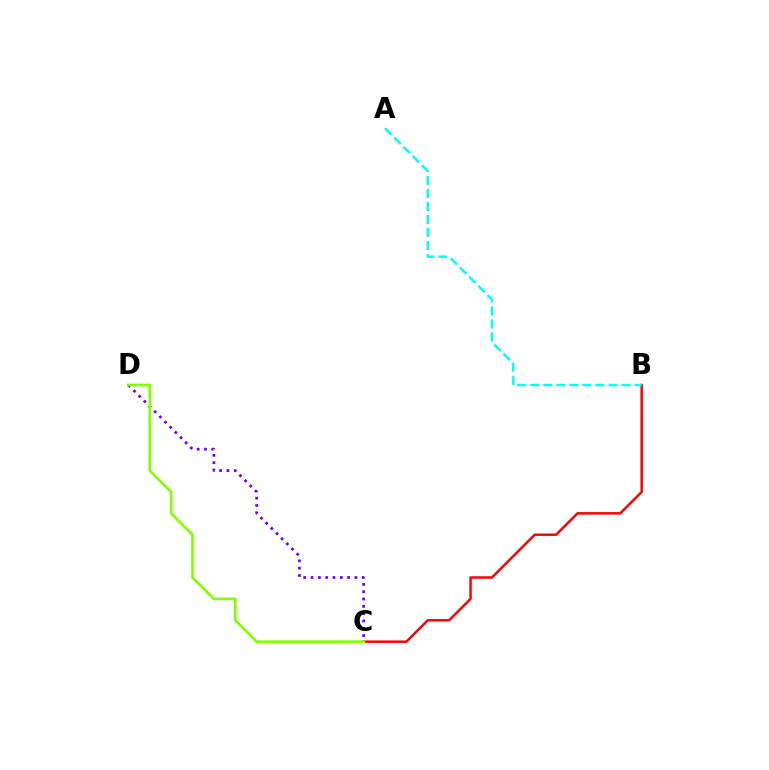{('B', 'C'): [{'color': '#ff0000', 'line_style': 'solid', 'thickness': 1.78}], ('C', 'D'): [{'color': '#7200ff', 'line_style': 'dotted', 'thickness': 1.99}, {'color': '#84ff00', 'line_style': 'solid', 'thickness': 1.94}], ('A', 'B'): [{'color': '#00fff6', 'line_style': 'dashed', 'thickness': 1.77}]}